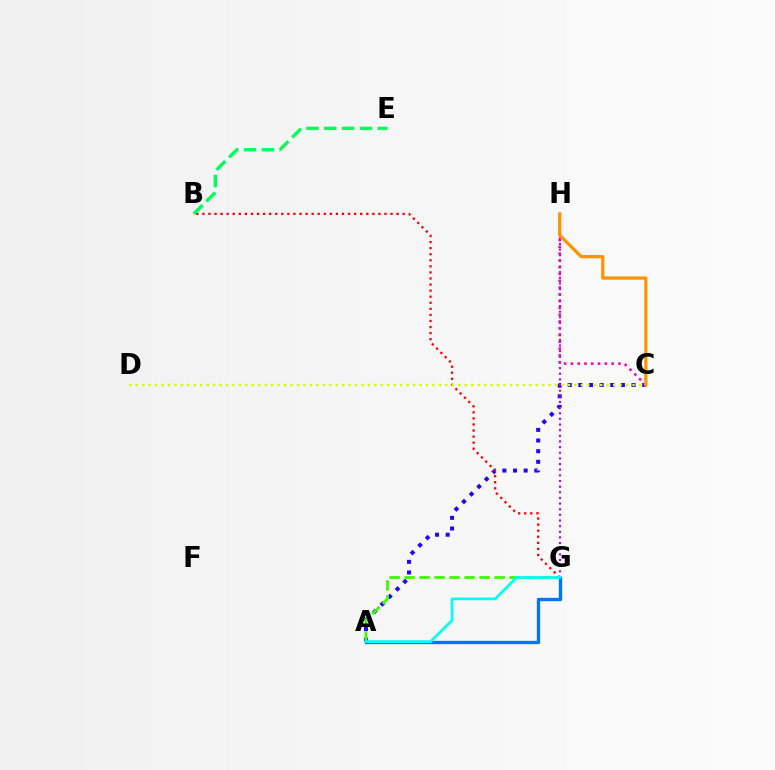{('A', 'C'): [{'color': '#2500ff', 'line_style': 'dotted', 'thickness': 2.89}], ('B', 'G'): [{'color': '#ff0000', 'line_style': 'dotted', 'thickness': 1.65}], ('G', 'H'): [{'color': '#b900ff', 'line_style': 'dotted', 'thickness': 1.53}], ('A', 'G'): [{'color': '#0074ff', 'line_style': 'solid', 'thickness': 2.39}, {'color': '#3dff00', 'line_style': 'dashed', 'thickness': 2.04}, {'color': '#00fff6', 'line_style': 'solid', 'thickness': 1.96}], ('B', 'E'): [{'color': '#00ff5c', 'line_style': 'dashed', 'thickness': 2.42}], ('C', 'H'): [{'color': '#ff00ac', 'line_style': 'dotted', 'thickness': 1.84}, {'color': '#ff9400', 'line_style': 'solid', 'thickness': 2.32}], ('C', 'D'): [{'color': '#d1ff00', 'line_style': 'dotted', 'thickness': 1.75}]}